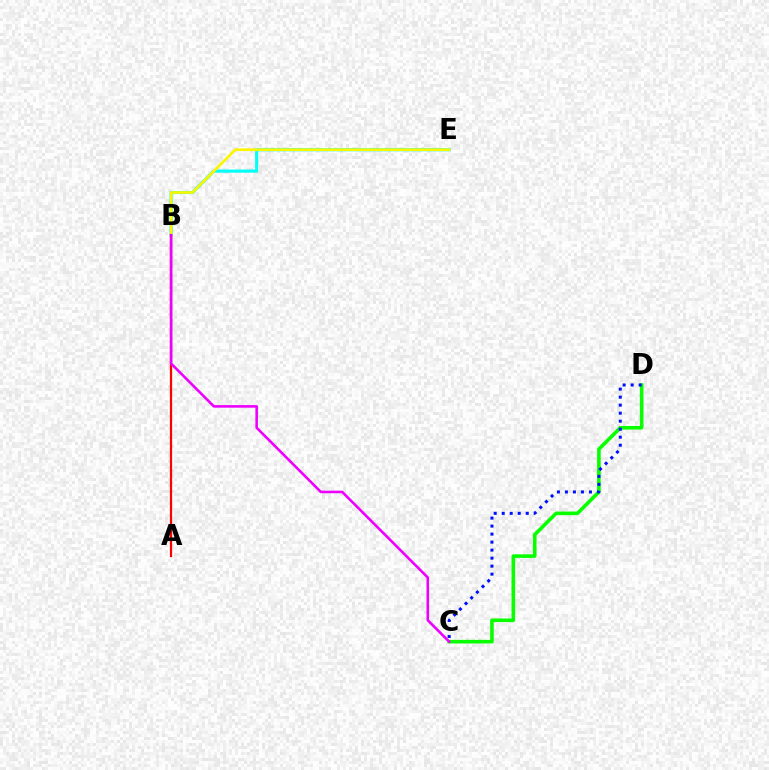{('B', 'E'): [{'color': '#00fff6', 'line_style': 'solid', 'thickness': 2.23}, {'color': '#fcf500', 'line_style': 'solid', 'thickness': 1.93}], ('C', 'D'): [{'color': '#08ff00', 'line_style': 'solid', 'thickness': 2.59}, {'color': '#0010ff', 'line_style': 'dotted', 'thickness': 2.18}], ('A', 'B'): [{'color': '#ff0000', 'line_style': 'solid', 'thickness': 1.61}], ('B', 'C'): [{'color': '#ee00ff', 'line_style': 'solid', 'thickness': 1.86}]}